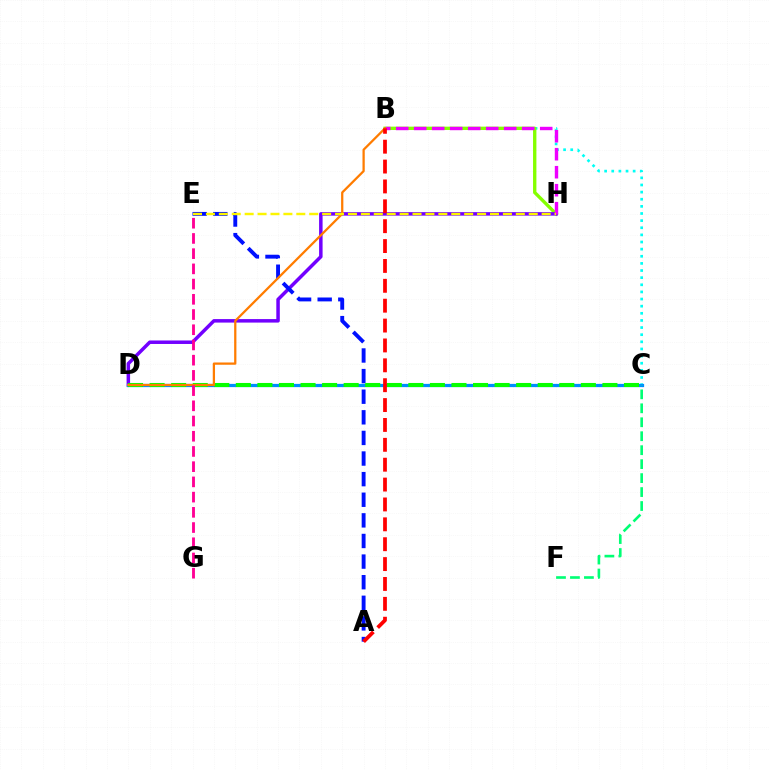{('B', 'C'): [{'color': '#00fff6', 'line_style': 'dotted', 'thickness': 1.94}], ('B', 'H'): [{'color': '#84ff00', 'line_style': 'solid', 'thickness': 2.42}, {'color': '#ee00ff', 'line_style': 'dashed', 'thickness': 2.45}], ('D', 'H'): [{'color': '#7200ff', 'line_style': 'solid', 'thickness': 2.52}], ('A', 'E'): [{'color': '#0010ff', 'line_style': 'dashed', 'thickness': 2.8}], ('C', 'D'): [{'color': '#008cff', 'line_style': 'solid', 'thickness': 2.33}, {'color': '#08ff00', 'line_style': 'dashed', 'thickness': 2.93}], ('B', 'D'): [{'color': '#ff7c00', 'line_style': 'solid', 'thickness': 1.63}], ('E', 'H'): [{'color': '#fcf500', 'line_style': 'dashed', 'thickness': 1.75}], ('A', 'B'): [{'color': '#ff0000', 'line_style': 'dashed', 'thickness': 2.7}], ('C', 'F'): [{'color': '#00ff74', 'line_style': 'dashed', 'thickness': 1.9}], ('E', 'G'): [{'color': '#ff0094', 'line_style': 'dashed', 'thickness': 2.07}]}